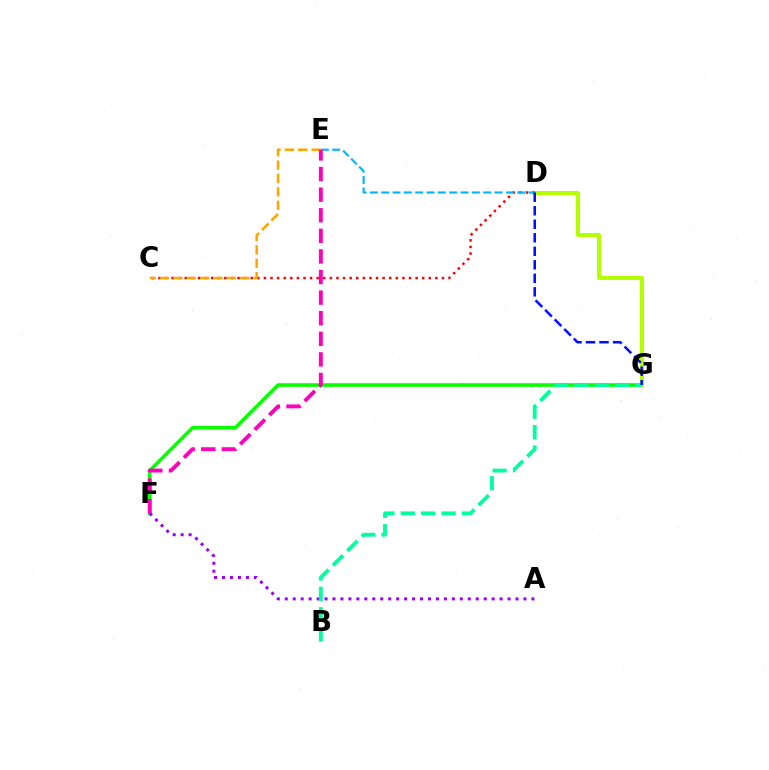{('F', 'G'): [{'color': '#08ff00', 'line_style': 'solid', 'thickness': 2.57}], ('D', 'G'): [{'color': '#b3ff00', 'line_style': 'solid', 'thickness': 2.89}, {'color': '#0010ff', 'line_style': 'dashed', 'thickness': 1.84}], ('C', 'D'): [{'color': '#ff0000', 'line_style': 'dotted', 'thickness': 1.79}], ('C', 'E'): [{'color': '#ffa500', 'line_style': 'dashed', 'thickness': 1.82}], ('D', 'E'): [{'color': '#00b5ff', 'line_style': 'dashed', 'thickness': 1.54}], ('E', 'F'): [{'color': '#ff00bd', 'line_style': 'dashed', 'thickness': 2.8}], ('A', 'F'): [{'color': '#9b00ff', 'line_style': 'dotted', 'thickness': 2.16}], ('B', 'G'): [{'color': '#00ff9d', 'line_style': 'dashed', 'thickness': 2.76}]}